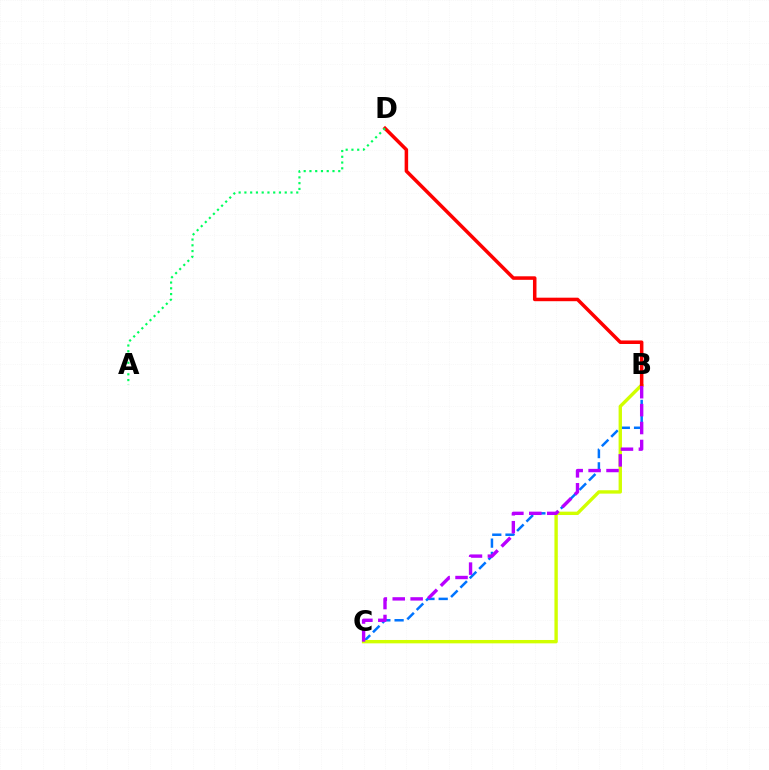{('B', 'C'): [{'color': '#0074ff', 'line_style': 'dashed', 'thickness': 1.8}, {'color': '#d1ff00', 'line_style': 'solid', 'thickness': 2.43}, {'color': '#b900ff', 'line_style': 'dashed', 'thickness': 2.43}], ('B', 'D'): [{'color': '#ff0000', 'line_style': 'solid', 'thickness': 2.53}], ('A', 'D'): [{'color': '#00ff5c', 'line_style': 'dotted', 'thickness': 1.57}]}